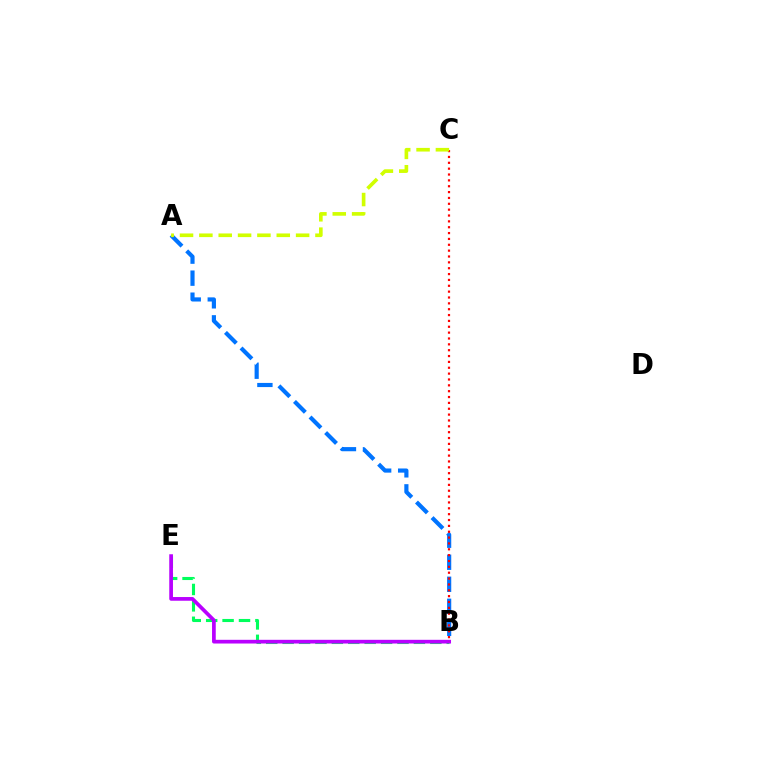{('B', 'E'): [{'color': '#00ff5c', 'line_style': 'dashed', 'thickness': 2.23}, {'color': '#b900ff', 'line_style': 'solid', 'thickness': 2.67}], ('A', 'B'): [{'color': '#0074ff', 'line_style': 'dashed', 'thickness': 2.99}], ('B', 'C'): [{'color': '#ff0000', 'line_style': 'dotted', 'thickness': 1.59}], ('A', 'C'): [{'color': '#d1ff00', 'line_style': 'dashed', 'thickness': 2.63}]}